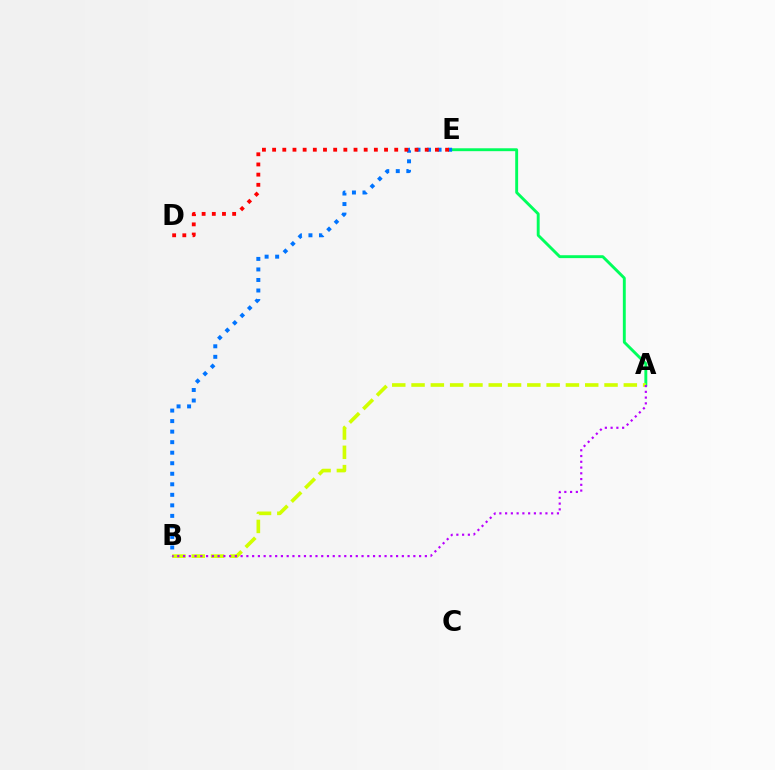{('A', 'E'): [{'color': '#00ff5c', 'line_style': 'solid', 'thickness': 2.09}], ('B', 'E'): [{'color': '#0074ff', 'line_style': 'dotted', 'thickness': 2.86}], ('D', 'E'): [{'color': '#ff0000', 'line_style': 'dotted', 'thickness': 2.76}], ('A', 'B'): [{'color': '#d1ff00', 'line_style': 'dashed', 'thickness': 2.62}, {'color': '#b900ff', 'line_style': 'dotted', 'thickness': 1.56}]}